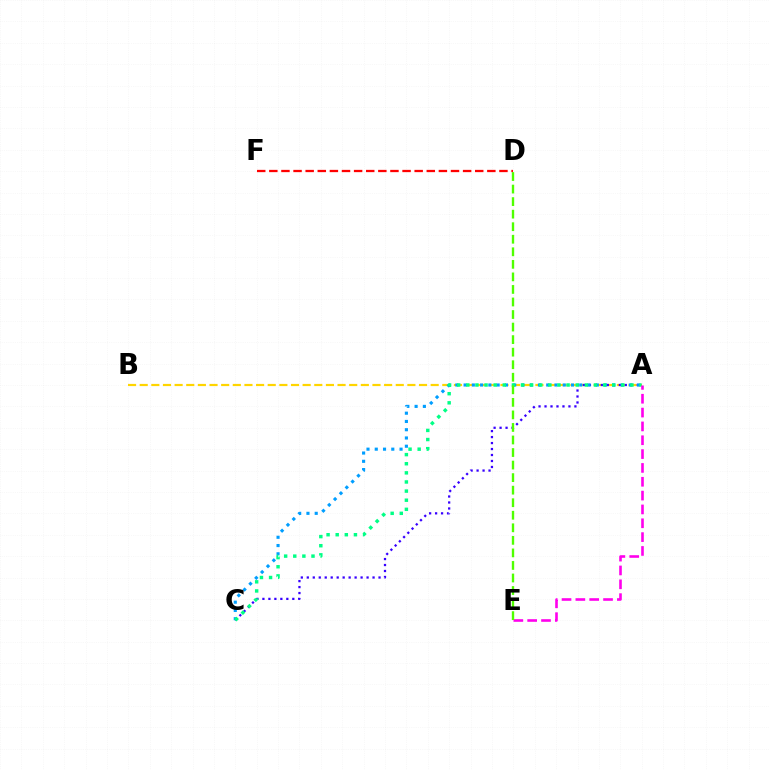{('A', 'B'): [{'color': '#ffd500', 'line_style': 'dashed', 'thickness': 1.58}], ('A', 'C'): [{'color': '#3700ff', 'line_style': 'dotted', 'thickness': 1.62}, {'color': '#009eff', 'line_style': 'dotted', 'thickness': 2.25}, {'color': '#00ff86', 'line_style': 'dotted', 'thickness': 2.48}], ('A', 'E'): [{'color': '#ff00ed', 'line_style': 'dashed', 'thickness': 1.88}], ('D', 'F'): [{'color': '#ff0000', 'line_style': 'dashed', 'thickness': 1.65}], ('D', 'E'): [{'color': '#4fff00', 'line_style': 'dashed', 'thickness': 1.7}]}